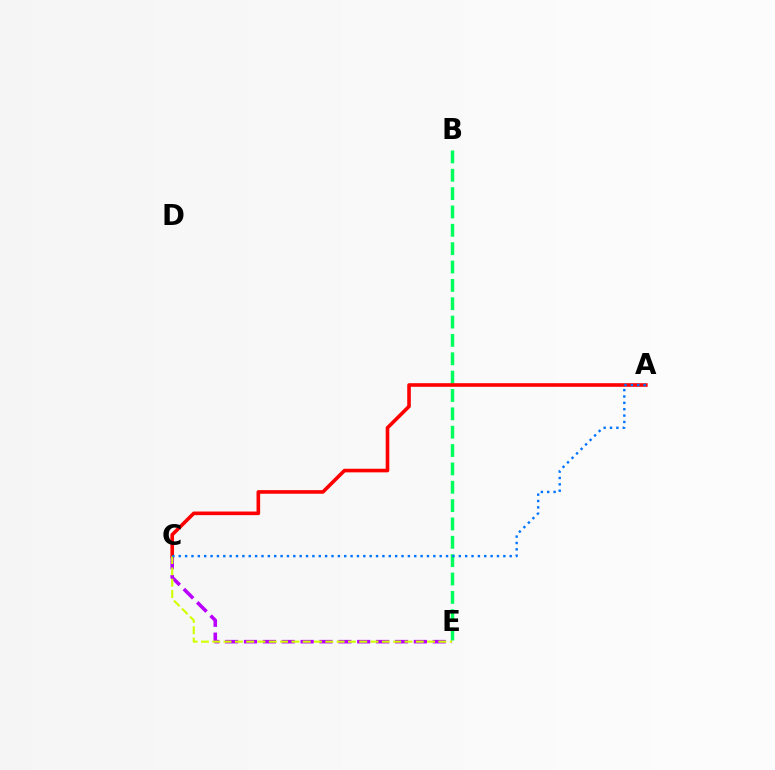{('C', 'E'): [{'color': '#b900ff', 'line_style': 'dashed', 'thickness': 2.56}, {'color': '#d1ff00', 'line_style': 'dashed', 'thickness': 1.54}], ('B', 'E'): [{'color': '#00ff5c', 'line_style': 'dashed', 'thickness': 2.49}], ('A', 'C'): [{'color': '#ff0000', 'line_style': 'solid', 'thickness': 2.6}, {'color': '#0074ff', 'line_style': 'dotted', 'thickness': 1.73}]}